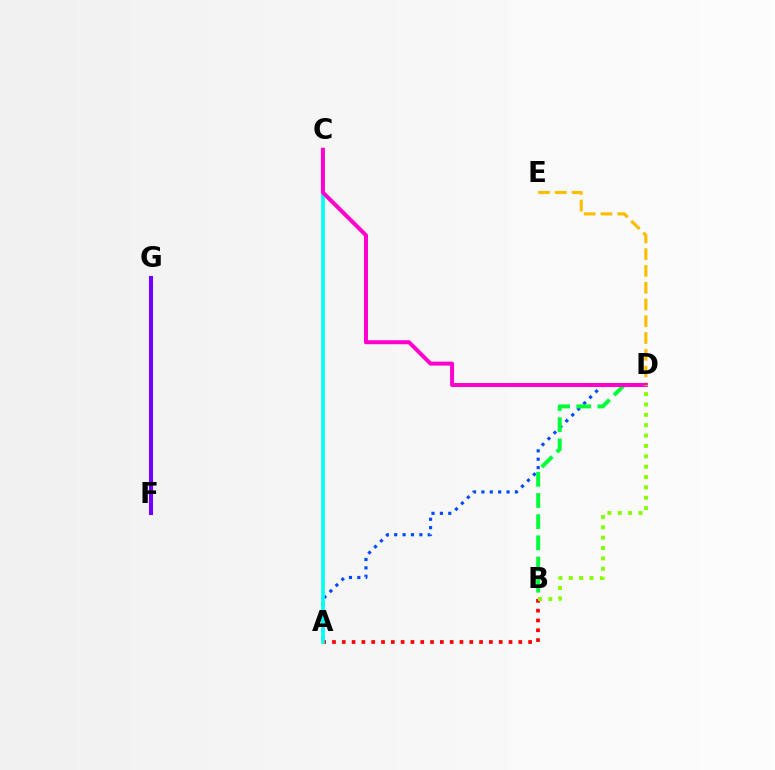{('A', 'D'): [{'color': '#004bff', 'line_style': 'dotted', 'thickness': 2.28}], ('A', 'B'): [{'color': '#ff0000', 'line_style': 'dotted', 'thickness': 2.66}], ('A', 'C'): [{'color': '#00fff6', 'line_style': 'solid', 'thickness': 2.63}], ('D', 'E'): [{'color': '#ffbd00', 'line_style': 'dashed', 'thickness': 2.28}], ('B', 'D'): [{'color': '#00ff39', 'line_style': 'dashed', 'thickness': 2.88}, {'color': '#84ff00', 'line_style': 'dotted', 'thickness': 2.82}], ('F', 'G'): [{'color': '#7200ff', 'line_style': 'solid', 'thickness': 2.94}], ('C', 'D'): [{'color': '#ff00cf', 'line_style': 'solid', 'thickness': 2.88}]}